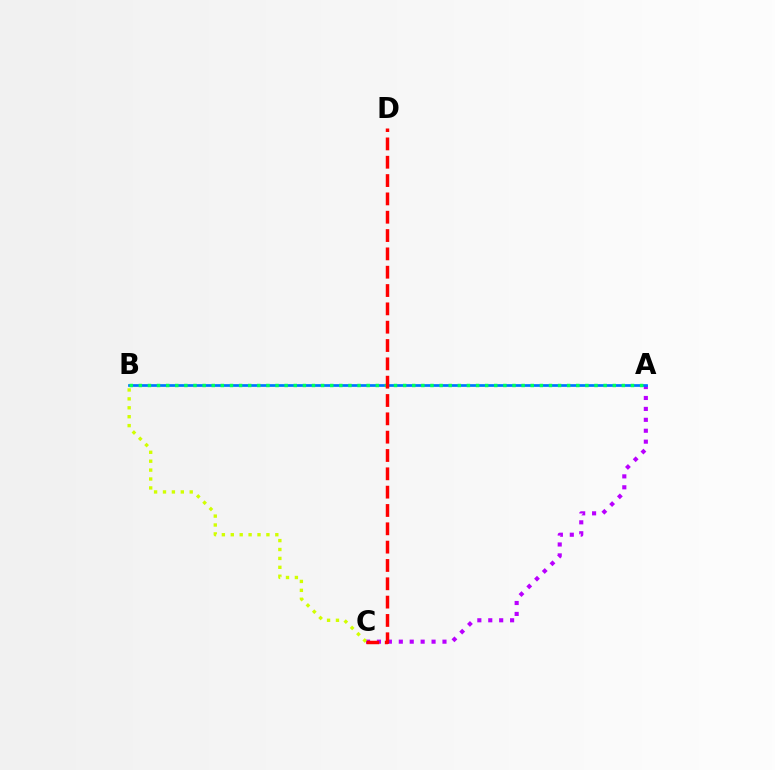{('A', 'C'): [{'color': '#b900ff', 'line_style': 'dotted', 'thickness': 2.97}], ('B', 'C'): [{'color': '#d1ff00', 'line_style': 'dotted', 'thickness': 2.42}], ('A', 'B'): [{'color': '#0074ff', 'line_style': 'solid', 'thickness': 1.95}, {'color': '#00ff5c', 'line_style': 'dotted', 'thickness': 2.48}], ('C', 'D'): [{'color': '#ff0000', 'line_style': 'dashed', 'thickness': 2.49}]}